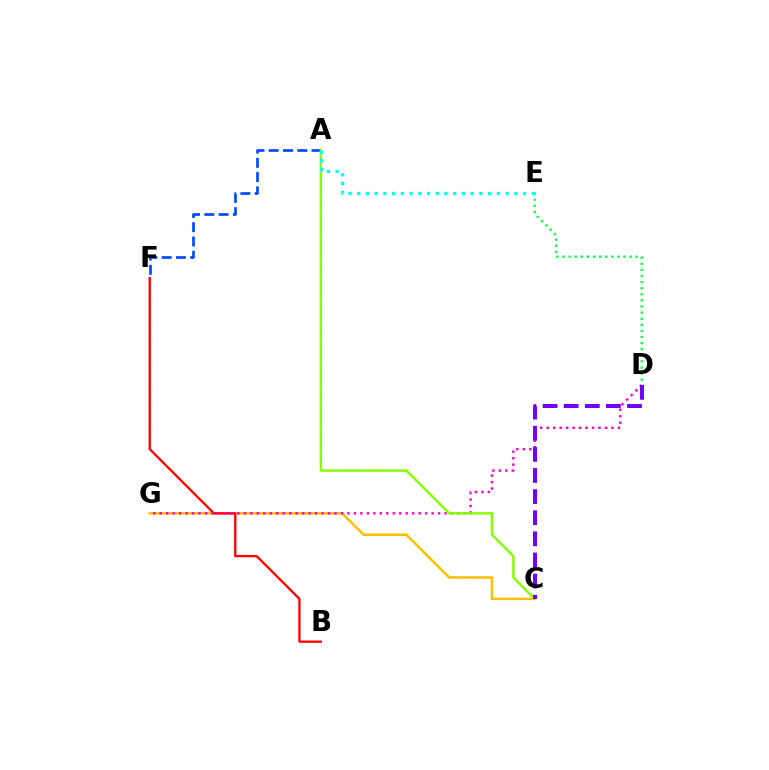{('C', 'G'): [{'color': '#ffbd00', 'line_style': 'solid', 'thickness': 1.78}], ('B', 'F'): [{'color': '#ff0000', 'line_style': 'solid', 'thickness': 1.66}], ('D', 'G'): [{'color': '#ff00cf', 'line_style': 'dotted', 'thickness': 1.76}], ('A', 'F'): [{'color': '#004bff', 'line_style': 'dashed', 'thickness': 1.94}], ('A', 'C'): [{'color': '#84ff00', 'line_style': 'solid', 'thickness': 1.74}], ('D', 'E'): [{'color': '#00ff39', 'line_style': 'dotted', 'thickness': 1.66}], ('A', 'E'): [{'color': '#00fff6', 'line_style': 'dotted', 'thickness': 2.37}], ('C', 'D'): [{'color': '#7200ff', 'line_style': 'dashed', 'thickness': 2.87}]}